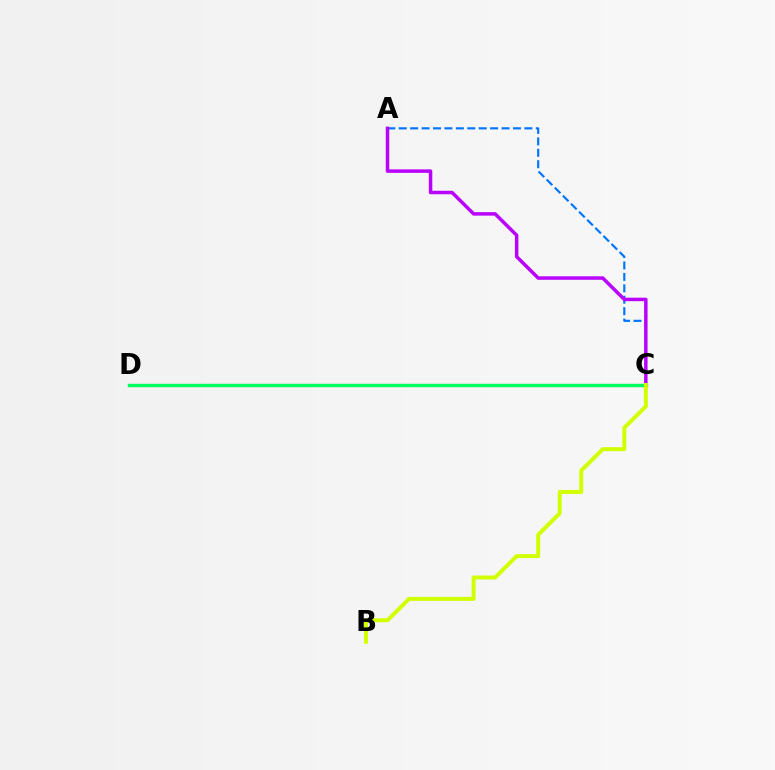{('A', 'C'): [{'color': '#0074ff', 'line_style': 'dashed', 'thickness': 1.55}, {'color': '#b900ff', 'line_style': 'solid', 'thickness': 2.51}], ('C', 'D'): [{'color': '#ff0000', 'line_style': 'solid', 'thickness': 2.22}, {'color': '#00ff5c', 'line_style': 'solid', 'thickness': 2.4}], ('B', 'C'): [{'color': '#d1ff00', 'line_style': 'solid', 'thickness': 2.85}]}